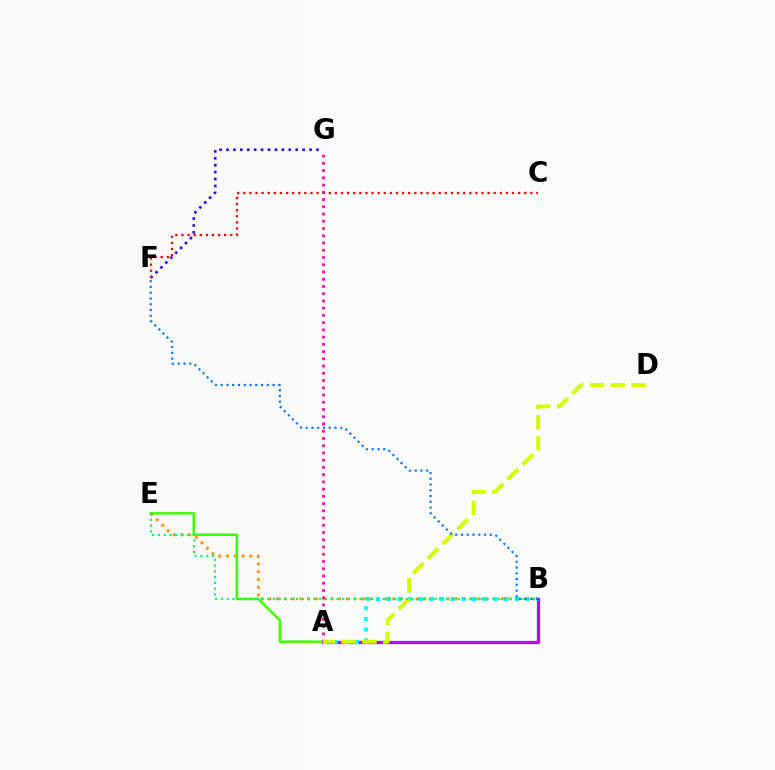{('B', 'E'): [{'color': '#ff9400', 'line_style': 'dotted', 'thickness': 2.1}, {'color': '#00ff5c', 'line_style': 'dotted', 'thickness': 1.57}], ('A', 'B'): [{'color': '#b900ff', 'line_style': 'solid', 'thickness': 2.32}, {'color': '#00fff6', 'line_style': 'dotted', 'thickness': 2.9}], ('A', 'E'): [{'color': '#3dff00', 'line_style': 'solid', 'thickness': 1.8}], ('F', 'G'): [{'color': '#2500ff', 'line_style': 'dotted', 'thickness': 1.88}], ('C', 'F'): [{'color': '#ff0000', 'line_style': 'dotted', 'thickness': 1.66}], ('A', 'G'): [{'color': '#ff00ac', 'line_style': 'dotted', 'thickness': 1.97}], ('A', 'D'): [{'color': '#d1ff00', 'line_style': 'dashed', 'thickness': 2.83}], ('B', 'F'): [{'color': '#0074ff', 'line_style': 'dotted', 'thickness': 1.56}]}